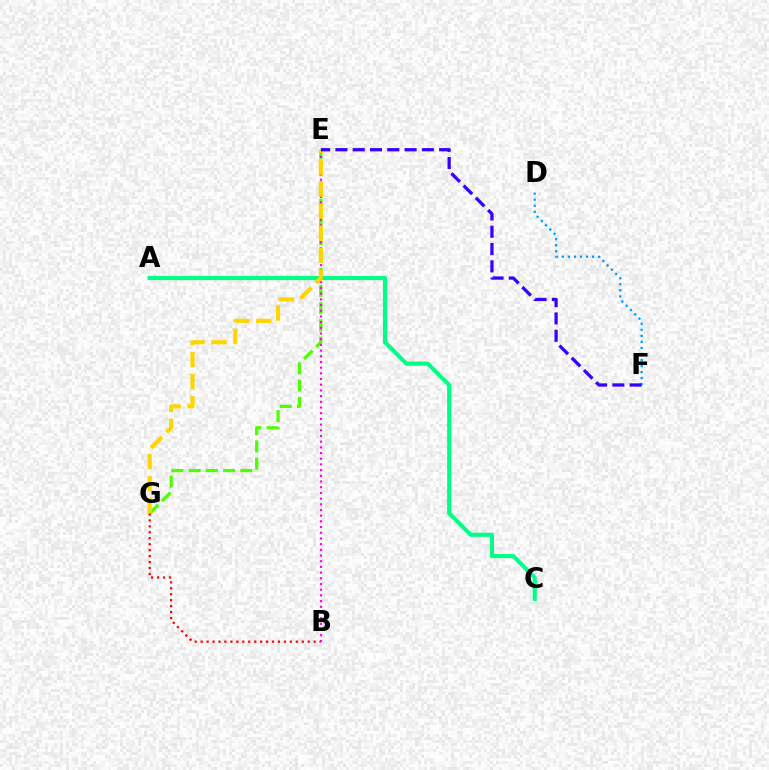{('A', 'C'): [{'color': '#00ff86', 'line_style': 'solid', 'thickness': 2.95}], ('E', 'G'): [{'color': '#4fff00', 'line_style': 'dashed', 'thickness': 2.34}, {'color': '#ffd500', 'line_style': 'dashed', 'thickness': 2.99}], ('B', 'G'): [{'color': '#ff0000', 'line_style': 'dotted', 'thickness': 1.62}], ('D', 'F'): [{'color': '#009eff', 'line_style': 'dotted', 'thickness': 1.64}], ('B', 'E'): [{'color': '#ff00ed', 'line_style': 'dotted', 'thickness': 1.55}], ('E', 'F'): [{'color': '#3700ff', 'line_style': 'dashed', 'thickness': 2.35}]}